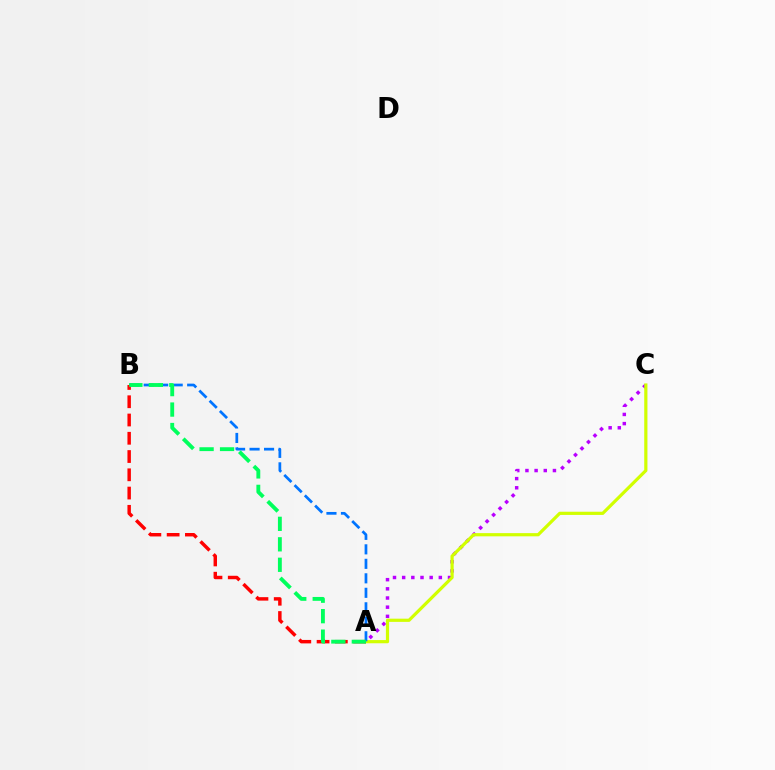{('A', 'C'): [{'color': '#b900ff', 'line_style': 'dotted', 'thickness': 2.49}, {'color': '#d1ff00', 'line_style': 'solid', 'thickness': 2.3}], ('A', 'B'): [{'color': '#0074ff', 'line_style': 'dashed', 'thickness': 1.97}, {'color': '#ff0000', 'line_style': 'dashed', 'thickness': 2.48}, {'color': '#00ff5c', 'line_style': 'dashed', 'thickness': 2.78}]}